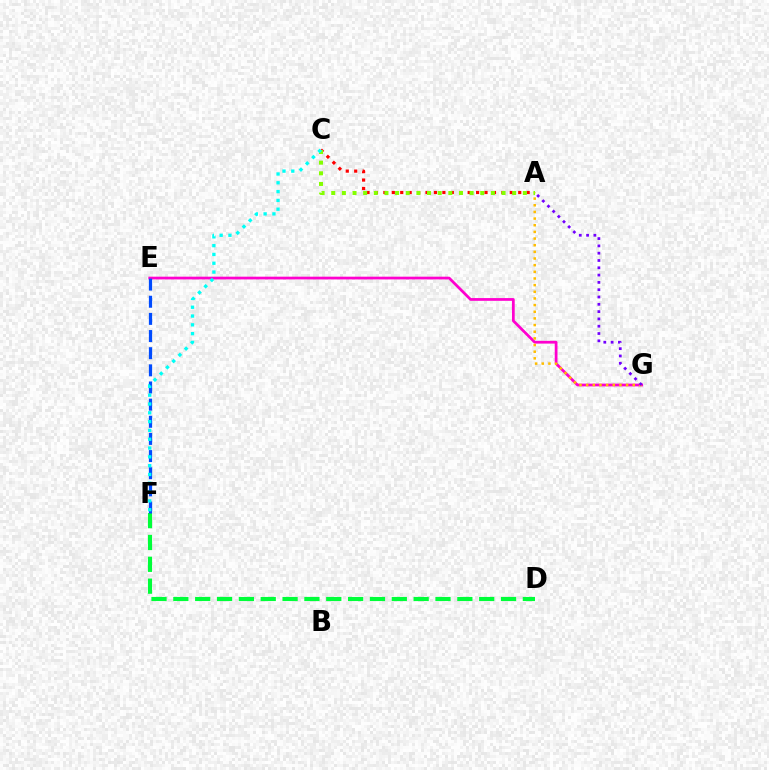{('A', 'C'): [{'color': '#ff0000', 'line_style': 'dotted', 'thickness': 2.29}, {'color': '#84ff00', 'line_style': 'dotted', 'thickness': 2.89}], ('E', 'G'): [{'color': '#ff00cf', 'line_style': 'solid', 'thickness': 1.98}], ('D', 'F'): [{'color': '#00ff39', 'line_style': 'dashed', 'thickness': 2.97}], ('A', 'G'): [{'color': '#ffbd00', 'line_style': 'dotted', 'thickness': 1.81}, {'color': '#7200ff', 'line_style': 'dotted', 'thickness': 1.98}], ('E', 'F'): [{'color': '#004bff', 'line_style': 'dashed', 'thickness': 2.33}], ('C', 'F'): [{'color': '#00fff6', 'line_style': 'dotted', 'thickness': 2.39}]}